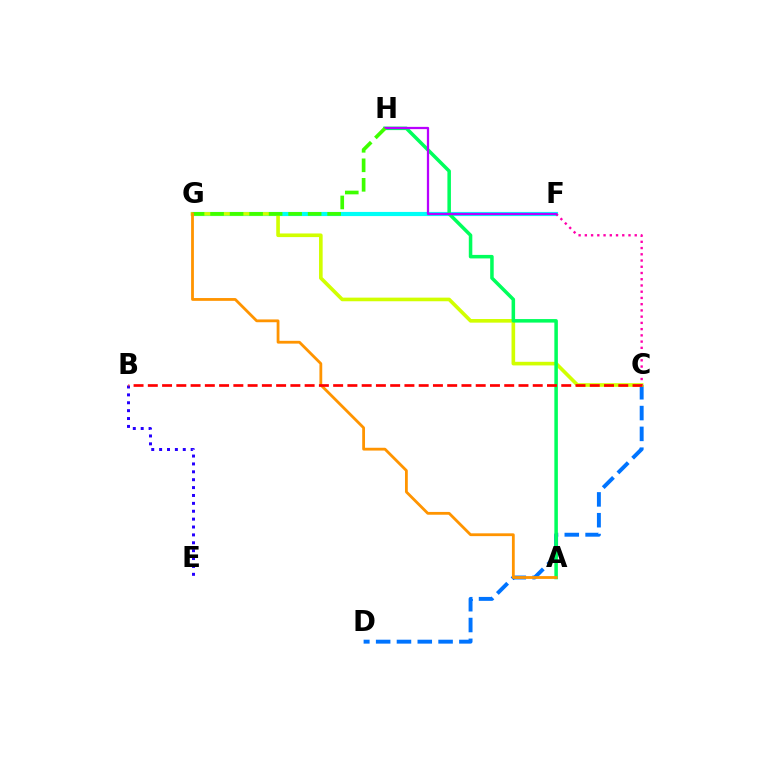{('F', 'G'): [{'color': '#00fff6', 'line_style': 'solid', 'thickness': 2.99}], ('C', 'D'): [{'color': '#0074ff', 'line_style': 'dashed', 'thickness': 2.83}], ('C', 'G'): [{'color': '#d1ff00', 'line_style': 'solid', 'thickness': 2.61}], ('C', 'F'): [{'color': '#ff00ac', 'line_style': 'dotted', 'thickness': 1.69}], ('A', 'H'): [{'color': '#00ff5c', 'line_style': 'solid', 'thickness': 2.53}], ('F', 'H'): [{'color': '#b900ff', 'line_style': 'solid', 'thickness': 1.62}], ('G', 'H'): [{'color': '#3dff00', 'line_style': 'dashed', 'thickness': 2.65}], ('A', 'G'): [{'color': '#ff9400', 'line_style': 'solid', 'thickness': 2.01}], ('B', 'E'): [{'color': '#2500ff', 'line_style': 'dotted', 'thickness': 2.14}], ('B', 'C'): [{'color': '#ff0000', 'line_style': 'dashed', 'thickness': 1.94}]}